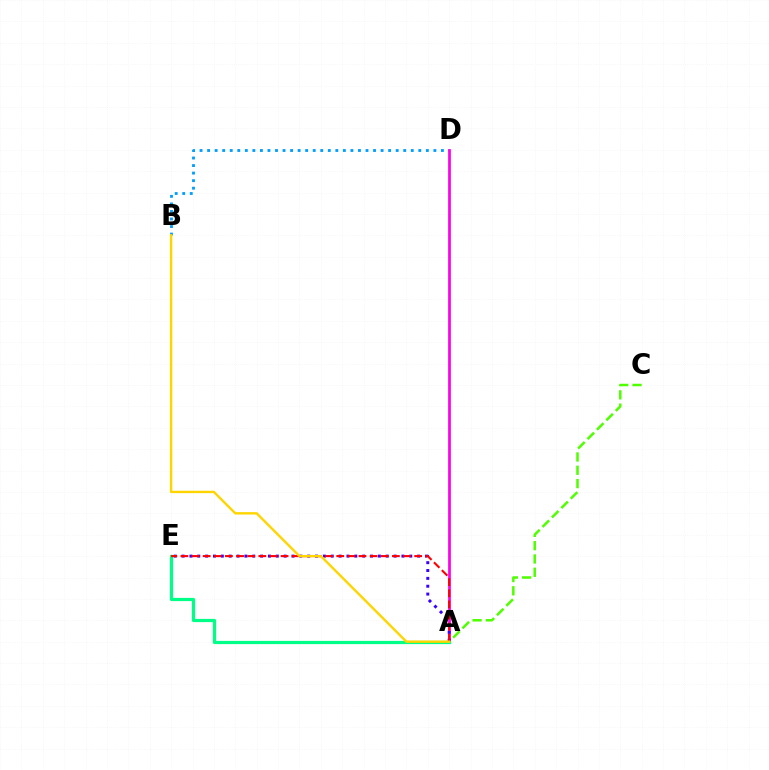{('B', 'D'): [{'color': '#009eff', 'line_style': 'dotted', 'thickness': 2.05}], ('A', 'D'): [{'color': '#ff00ed', 'line_style': 'solid', 'thickness': 1.97}], ('A', 'C'): [{'color': '#4fff00', 'line_style': 'dashed', 'thickness': 1.81}], ('A', 'E'): [{'color': '#3700ff', 'line_style': 'dotted', 'thickness': 2.13}, {'color': '#00ff86', 'line_style': 'solid', 'thickness': 2.31}, {'color': '#ff0000', 'line_style': 'dashed', 'thickness': 1.51}], ('A', 'B'): [{'color': '#ffd500', 'line_style': 'solid', 'thickness': 1.72}]}